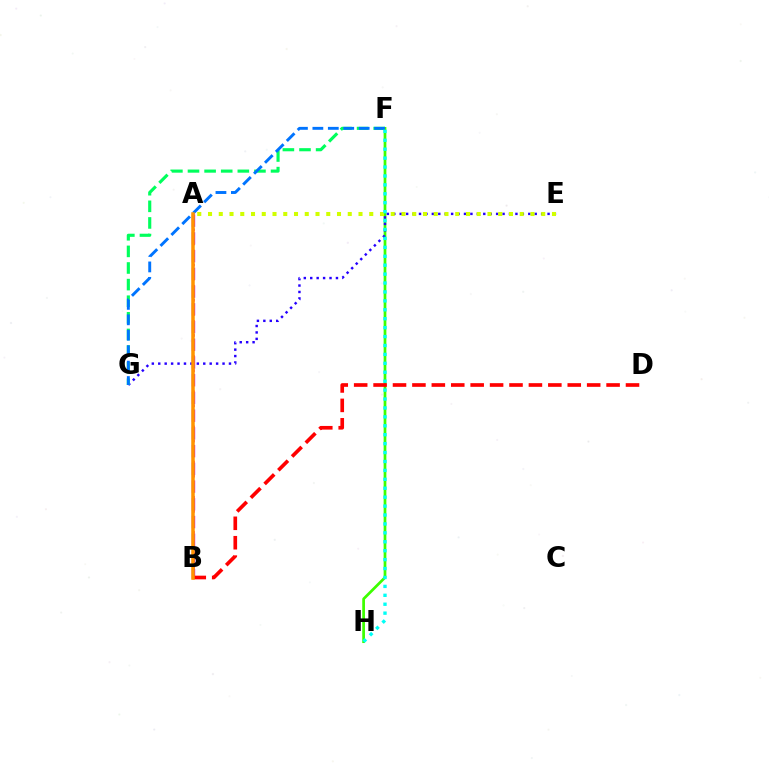{('A', 'B'): [{'color': '#b900ff', 'line_style': 'dashed', 'thickness': 2.41}, {'color': '#ff00ac', 'line_style': 'dotted', 'thickness': 1.91}, {'color': '#ff9400', 'line_style': 'solid', 'thickness': 2.52}], ('F', 'H'): [{'color': '#3dff00', 'line_style': 'solid', 'thickness': 1.96}, {'color': '#00fff6', 'line_style': 'dotted', 'thickness': 2.42}], ('E', 'G'): [{'color': '#2500ff', 'line_style': 'dotted', 'thickness': 1.75}], ('F', 'G'): [{'color': '#00ff5c', 'line_style': 'dashed', 'thickness': 2.26}, {'color': '#0074ff', 'line_style': 'dashed', 'thickness': 2.1}], ('A', 'E'): [{'color': '#d1ff00', 'line_style': 'dotted', 'thickness': 2.92}], ('B', 'D'): [{'color': '#ff0000', 'line_style': 'dashed', 'thickness': 2.64}]}